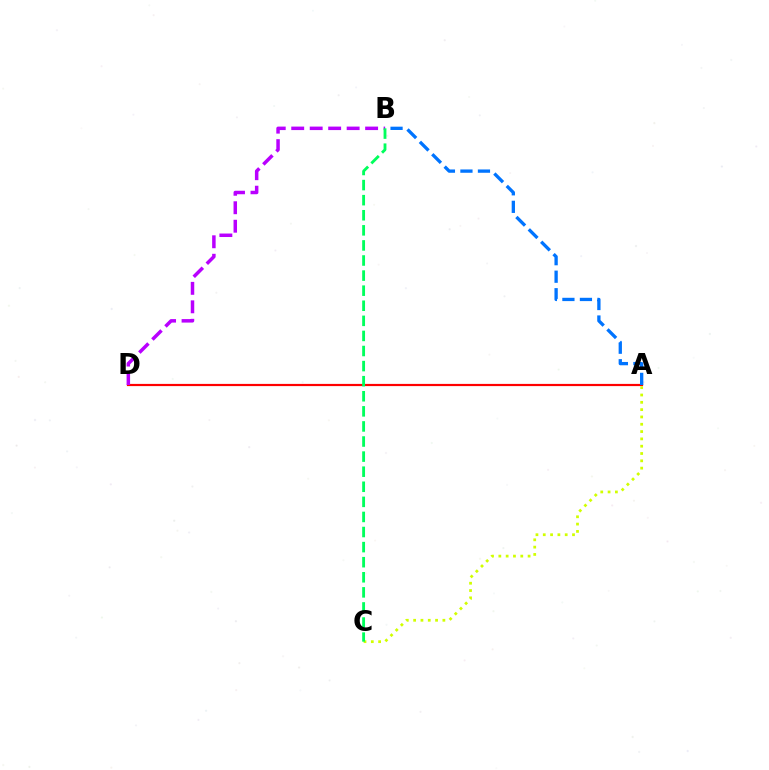{('A', 'D'): [{'color': '#ff0000', 'line_style': 'solid', 'thickness': 1.58}], ('A', 'C'): [{'color': '#d1ff00', 'line_style': 'dotted', 'thickness': 1.99}], ('A', 'B'): [{'color': '#0074ff', 'line_style': 'dashed', 'thickness': 2.38}], ('B', 'D'): [{'color': '#b900ff', 'line_style': 'dashed', 'thickness': 2.51}], ('B', 'C'): [{'color': '#00ff5c', 'line_style': 'dashed', 'thickness': 2.05}]}